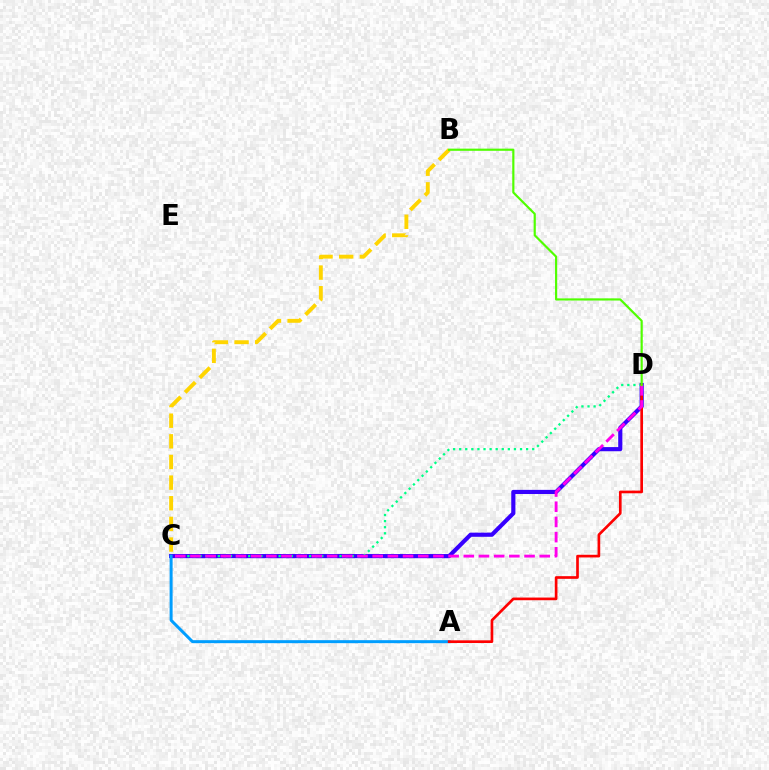{('B', 'C'): [{'color': '#ffd500', 'line_style': 'dashed', 'thickness': 2.8}], ('C', 'D'): [{'color': '#3700ff', 'line_style': 'solid', 'thickness': 2.98}, {'color': '#00ff86', 'line_style': 'dotted', 'thickness': 1.65}, {'color': '#ff00ed', 'line_style': 'dashed', 'thickness': 2.06}], ('A', 'C'): [{'color': '#009eff', 'line_style': 'solid', 'thickness': 2.16}], ('A', 'D'): [{'color': '#ff0000', 'line_style': 'solid', 'thickness': 1.92}], ('B', 'D'): [{'color': '#4fff00', 'line_style': 'solid', 'thickness': 1.57}]}